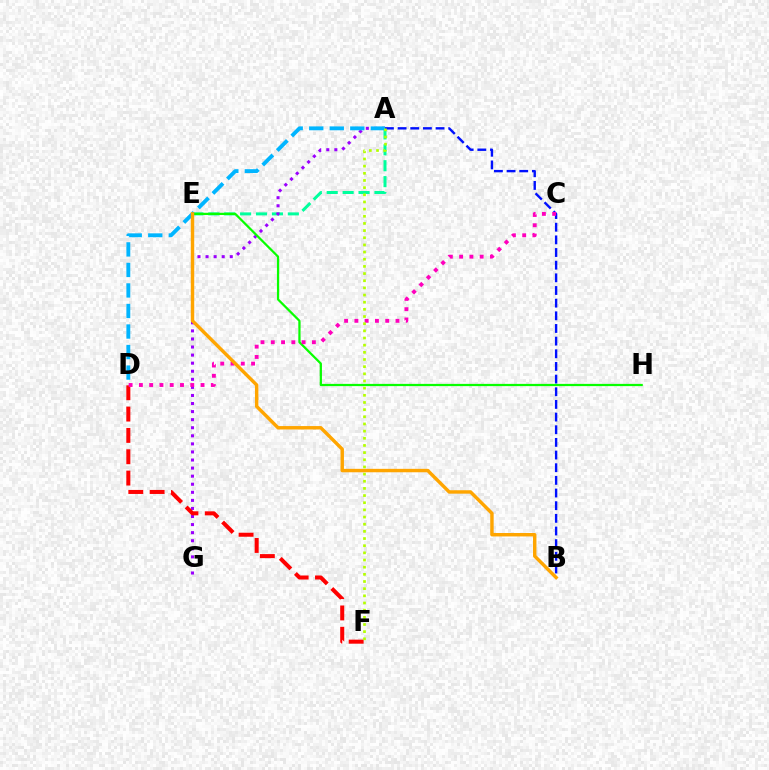{('A', 'E'): [{'color': '#00ff9d', 'line_style': 'dashed', 'thickness': 2.16}], ('A', 'G'): [{'color': '#9b00ff', 'line_style': 'dotted', 'thickness': 2.19}], ('A', 'D'): [{'color': '#00b5ff', 'line_style': 'dashed', 'thickness': 2.79}], ('D', 'F'): [{'color': '#ff0000', 'line_style': 'dashed', 'thickness': 2.9}], ('A', 'B'): [{'color': '#0010ff', 'line_style': 'dashed', 'thickness': 1.72}], ('E', 'H'): [{'color': '#08ff00', 'line_style': 'solid', 'thickness': 1.61}], ('C', 'D'): [{'color': '#ff00bd', 'line_style': 'dotted', 'thickness': 2.79}], ('A', 'F'): [{'color': '#b3ff00', 'line_style': 'dotted', 'thickness': 1.95}], ('B', 'E'): [{'color': '#ffa500', 'line_style': 'solid', 'thickness': 2.47}]}